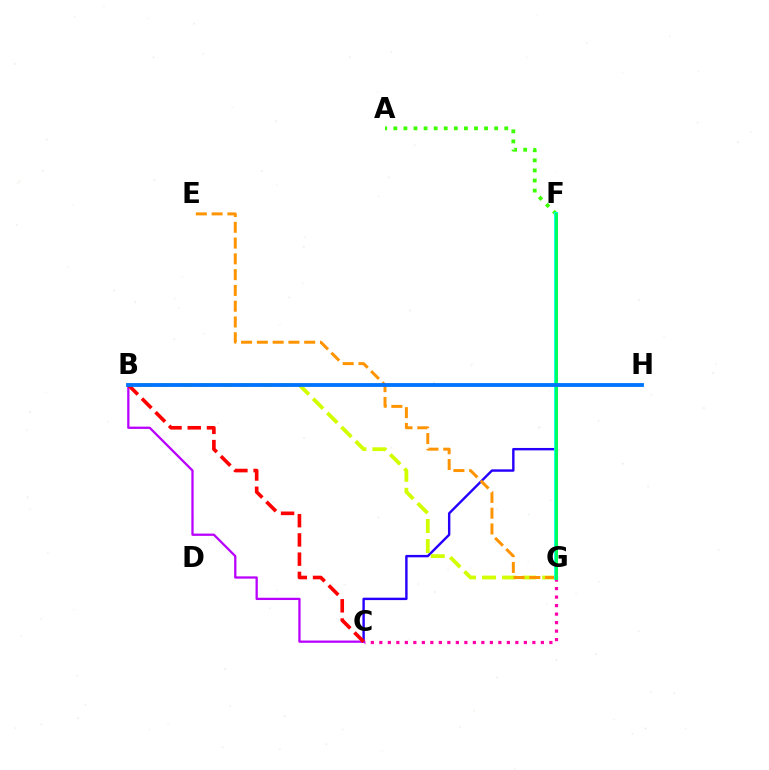{('C', 'F'): [{'color': '#2500ff', 'line_style': 'solid', 'thickness': 1.74}], ('C', 'G'): [{'color': '#ff00ac', 'line_style': 'dotted', 'thickness': 2.31}], ('B', 'G'): [{'color': '#d1ff00', 'line_style': 'dashed', 'thickness': 2.72}], ('B', 'C'): [{'color': '#b900ff', 'line_style': 'solid', 'thickness': 1.64}, {'color': '#ff0000', 'line_style': 'dashed', 'thickness': 2.61}], ('A', 'F'): [{'color': '#3dff00', 'line_style': 'dotted', 'thickness': 2.74}], ('E', 'G'): [{'color': '#ff9400', 'line_style': 'dashed', 'thickness': 2.14}], ('F', 'G'): [{'color': '#00fff6', 'line_style': 'solid', 'thickness': 2.77}, {'color': '#00ff5c', 'line_style': 'solid', 'thickness': 2.19}], ('B', 'H'): [{'color': '#0074ff', 'line_style': 'solid', 'thickness': 2.76}]}